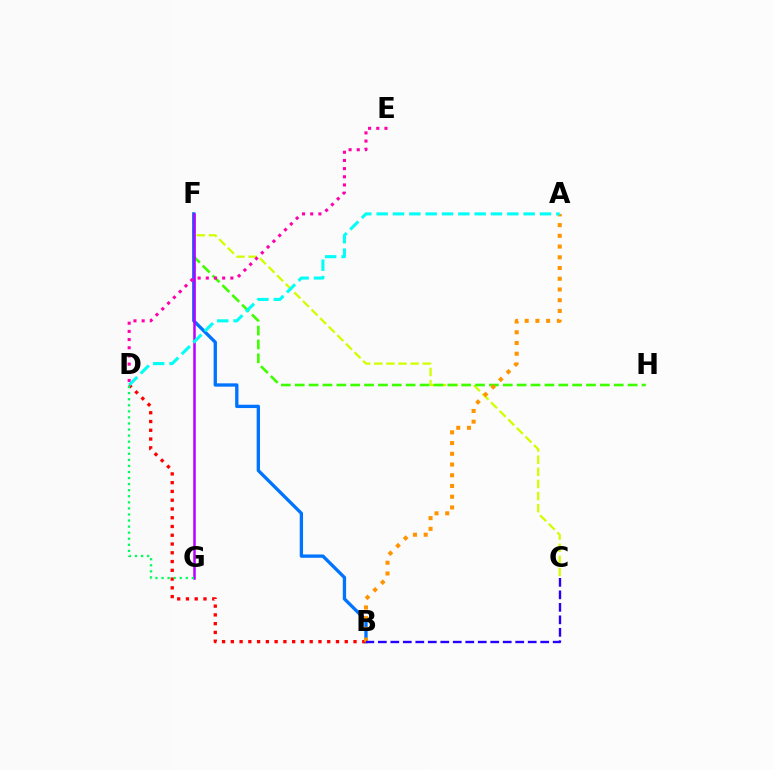{('C', 'F'): [{'color': '#d1ff00', 'line_style': 'dashed', 'thickness': 1.65}], ('F', 'H'): [{'color': '#3dff00', 'line_style': 'dashed', 'thickness': 1.88}], ('B', 'F'): [{'color': '#0074ff', 'line_style': 'solid', 'thickness': 2.39}], ('B', 'D'): [{'color': '#ff0000', 'line_style': 'dotted', 'thickness': 2.38}], ('F', 'G'): [{'color': '#b900ff', 'line_style': 'solid', 'thickness': 1.81}], ('D', 'G'): [{'color': '#00ff5c', 'line_style': 'dotted', 'thickness': 1.65}], ('A', 'B'): [{'color': '#ff9400', 'line_style': 'dotted', 'thickness': 2.92}], ('D', 'E'): [{'color': '#ff00ac', 'line_style': 'dotted', 'thickness': 2.22}], ('B', 'C'): [{'color': '#2500ff', 'line_style': 'dashed', 'thickness': 1.7}], ('A', 'D'): [{'color': '#00fff6', 'line_style': 'dashed', 'thickness': 2.22}]}